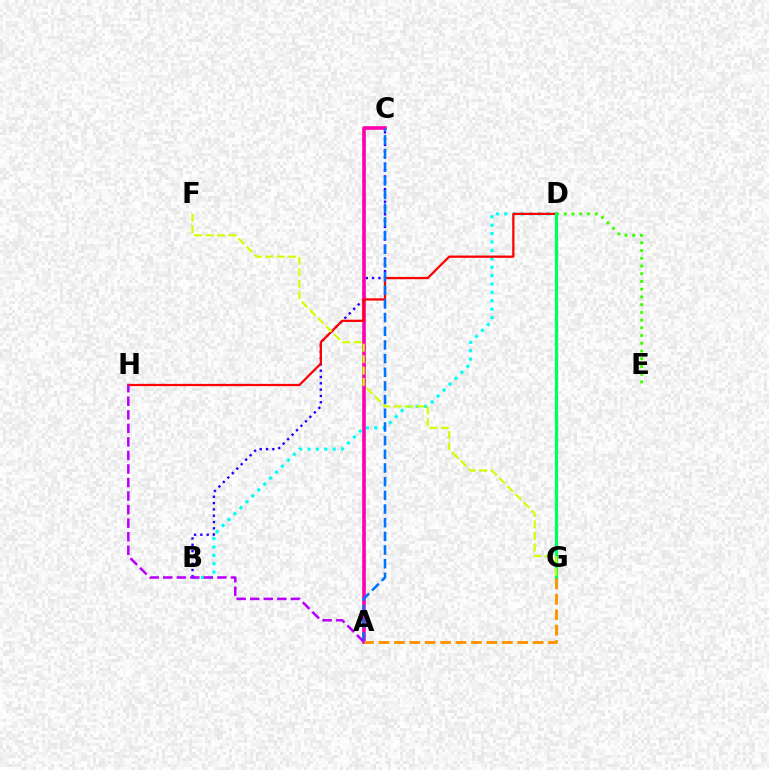{('D', 'E'): [{'color': '#3dff00', 'line_style': 'dotted', 'thickness': 2.1}], ('B', 'D'): [{'color': '#00fff6', 'line_style': 'dotted', 'thickness': 2.28}], ('B', 'C'): [{'color': '#2500ff', 'line_style': 'dotted', 'thickness': 1.71}], ('A', 'C'): [{'color': '#ff00ac', 'line_style': 'solid', 'thickness': 2.6}, {'color': '#0074ff', 'line_style': 'dashed', 'thickness': 1.86}], ('D', 'H'): [{'color': '#ff0000', 'line_style': 'solid', 'thickness': 1.62}], ('D', 'G'): [{'color': '#00ff5c', 'line_style': 'solid', 'thickness': 2.35}], ('F', 'G'): [{'color': '#d1ff00', 'line_style': 'dashed', 'thickness': 1.56}], ('A', 'H'): [{'color': '#b900ff', 'line_style': 'dashed', 'thickness': 1.84}], ('A', 'G'): [{'color': '#ff9400', 'line_style': 'dashed', 'thickness': 2.09}]}